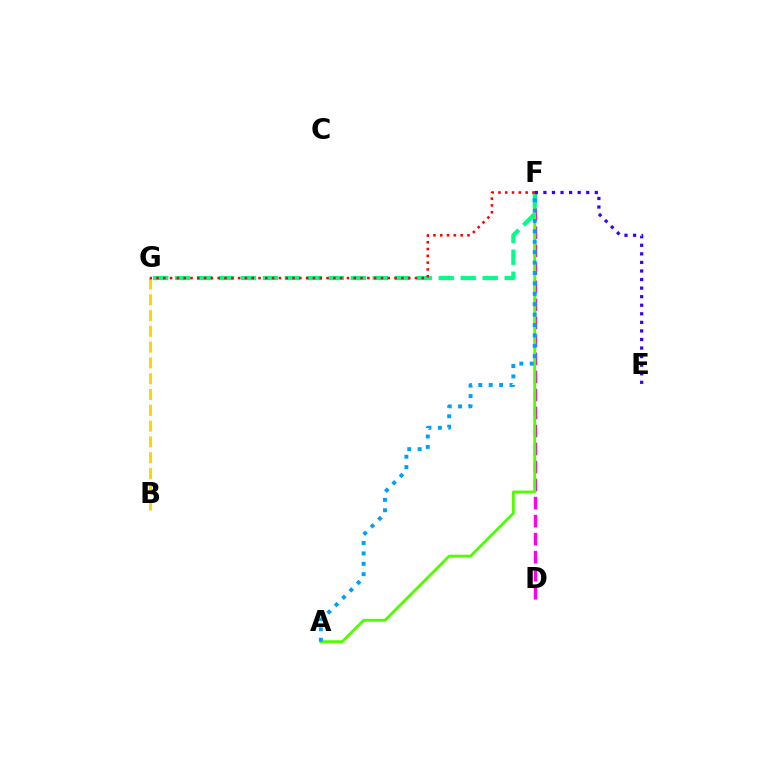{('B', 'G'): [{'color': '#ffd500', 'line_style': 'dashed', 'thickness': 2.15}], ('D', 'F'): [{'color': '#ff00ed', 'line_style': 'dashed', 'thickness': 2.45}], ('A', 'F'): [{'color': '#4fff00', 'line_style': 'solid', 'thickness': 2.04}, {'color': '#009eff', 'line_style': 'dotted', 'thickness': 2.83}], ('F', 'G'): [{'color': '#00ff86', 'line_style': 'dashed', 'thickness': 2.99}, {'color': '#ff0000', 'line_style': 'dotted', 'thickness': 1.85}], ('E', 'F'): [{'color': '#3700ff', 'line_style': 'dotted', 'thickness': 2.33}]}